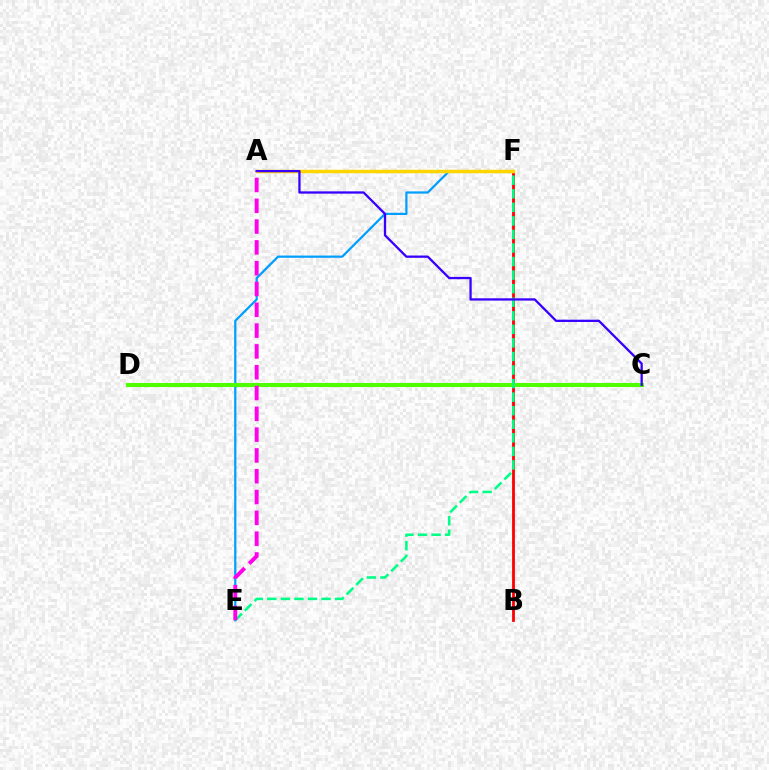{('E', 'F'): [{'color': '#009eff', 'line_style': 'solid', 'thickness': 1.61}, {'color': '#00ff86', 'line_style': 'dashed', 'thickness': 1.84}], ('B', 'F'): [{'color': '#ff0000', 'line_style': 'solid', 'thickness': 2.02}], ('C', 'D'): [{'color': '#4fff00', 'line_style': 'solid', 'thickness': 2.93}], ('A', 'F'): [{'color': '#ffd500', 'line_style': 'solid', 'thickness': 2.52}], ('A', 'C'): [{'color': '#3700ff', 'line_style': 'solid', 'thickness': 1.65}], ('A', 'E'): [{'color': '#ff00ed', 'line_style': 'dashed', 'thickness': 2.83}]}